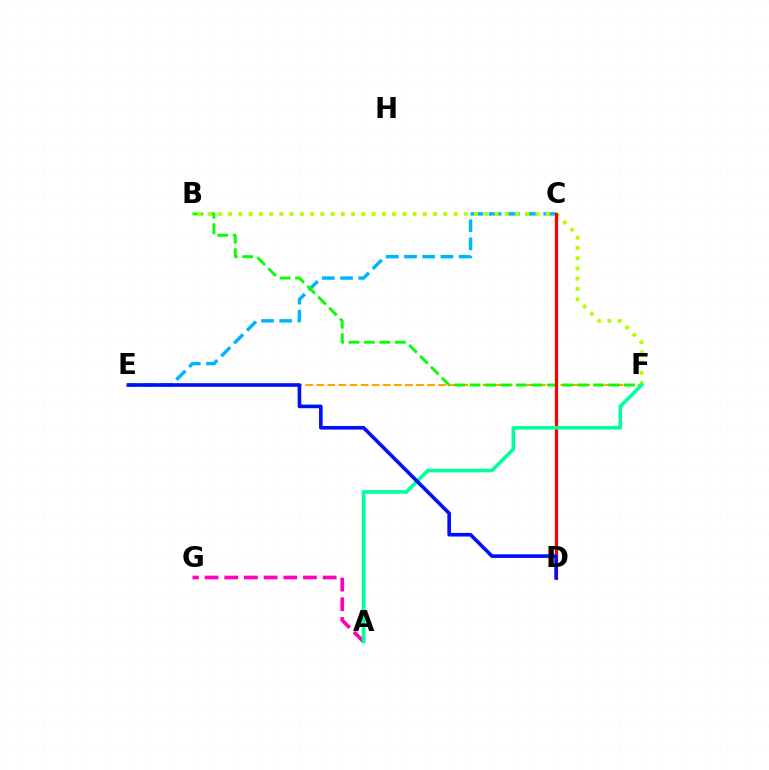{('E', 'F'): [{'color': '#ffa500', 'line_style': 'dashed', 'thickness': 1.51}], ('C', 'E'): [{'color': '#00b5ff', 'line_style': 'dashed', 'thickness': 2.47}], ('C', 'D'): [{'color': '#9b00ff', 'line_style': 'dotted', 'thickness': 2.06}, {'color': '#ff0000', 'line_style': 'solid', 'thickness': 2.31}], ('B', 'F'): [{'color': '#08ff00', 'line_style': 'dashed', 'thickness': 2.1}, {'color': '#b3ff00', 'line_style': 'dotted', 'thickness': 2.78}], ('A', 'G'): [{'color': '#ff00bd', 'line_style': 'dashed', 'thickness': 2.67}], ('A', 'F'): [{'color': '#00ff9d', 'line_style': 'solid', 'thickness': 2.6}], ('D', 'E'): [{'color': '#0010ff', 'line_style': 'solid', 'thickness': 2.61}]}